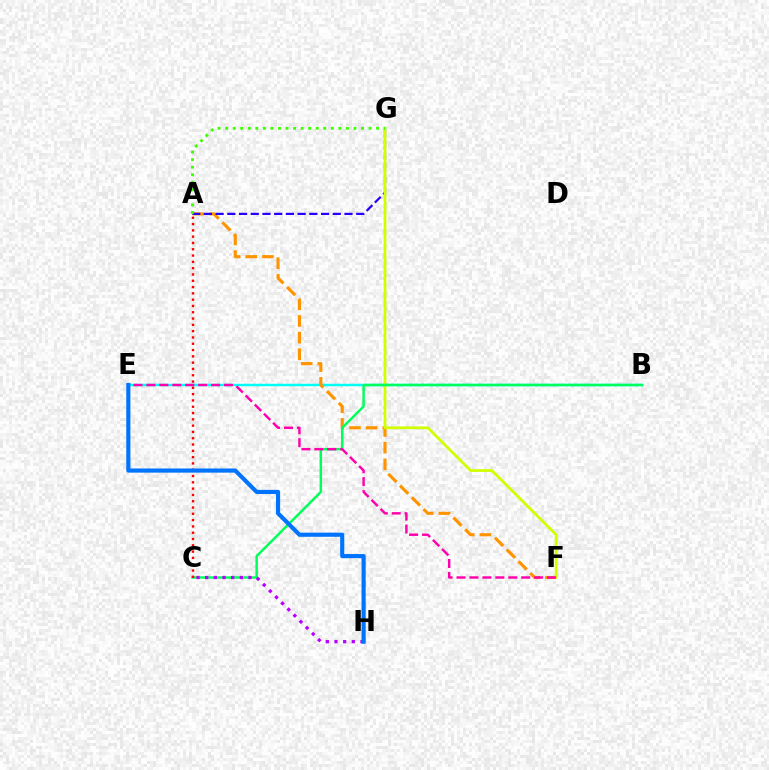{('B', 'E'): [{'color': '#00fff6', 'line_style': 'solid', 'thickness': 1.78}], ('A', 'F'): [{'color': '#ff9400', 'line_style': 'dashed', 'thickness': 2.26}], ('A', 'G'): [{'color': '#2500ff', 'line_style': 'dashed', 'thickness': 1.59}, {'color': '#3dff00', 'line_style': 'dotted', 'thickness': 2.05}], ('F', 'G'): [{'color': '#d1ff00', 'line_style': 'solid', 'thickness': 1.99}], ('B', 'C'): [{'color': '#00ff5c', 'line_style': 'solid', 'thickness': 1.77}], ('E', 'F'): [{'color': '#ff00ac', 'line_style': 'dashed', 'thickness': 1.76}], ('C', 'H'): [{'color': '#b900ff', 'line_style': 'dotted', 'thickness': 2.35}], ('A', 'C'): [{'color': '#ff0000', 'line_style': 'dotted', 'thickness': 1.71}], ('E', 'H'): [{'color': '#0074ff', 'line_style': 'solid', 'thickness': 2.98}]}